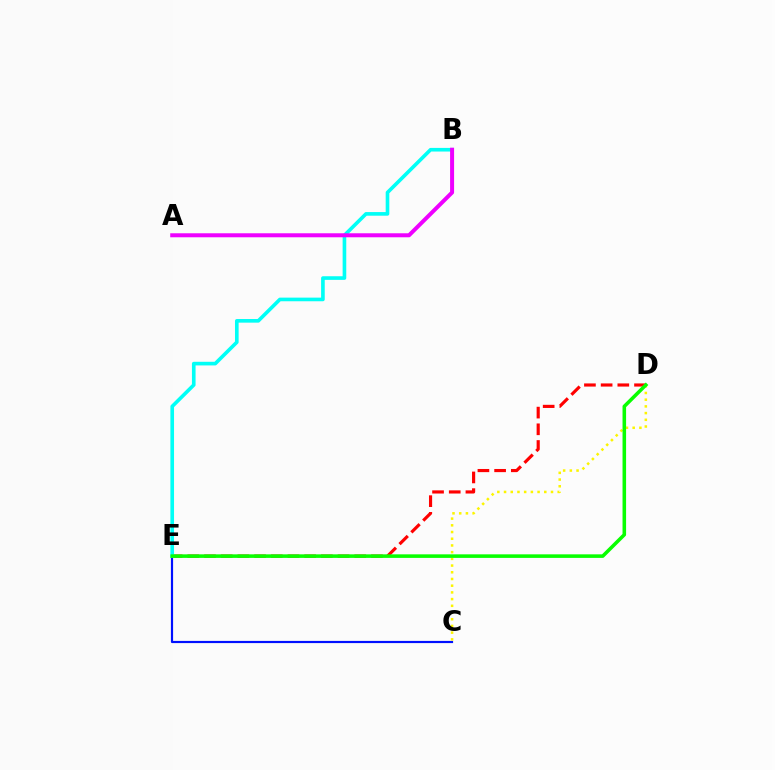{('C', 'E'): [{'color': '#0010ff', 'line_style': 'solid', 'thickness': 1.57}], ('D', 'E'): [{'color': '#ff0000', 'line_style': 'dashed', 'thickness': 2.27}, {'color': '#08ff00', 'line_style': 'solid', 'thickness': 2.56}], ('B', 'E'): [{'color': '#00fff6', 'line_style': 'solid', 'thickness': 2.62}], ('A', 'B'): [{'color': '#ee00ff', 'line_style': 'solid', 'thickness': 2.88}], ('C', 'D'): [{'color': '#fcf500', 'line_style': 'dotted', 'thickness': 1.82}]}